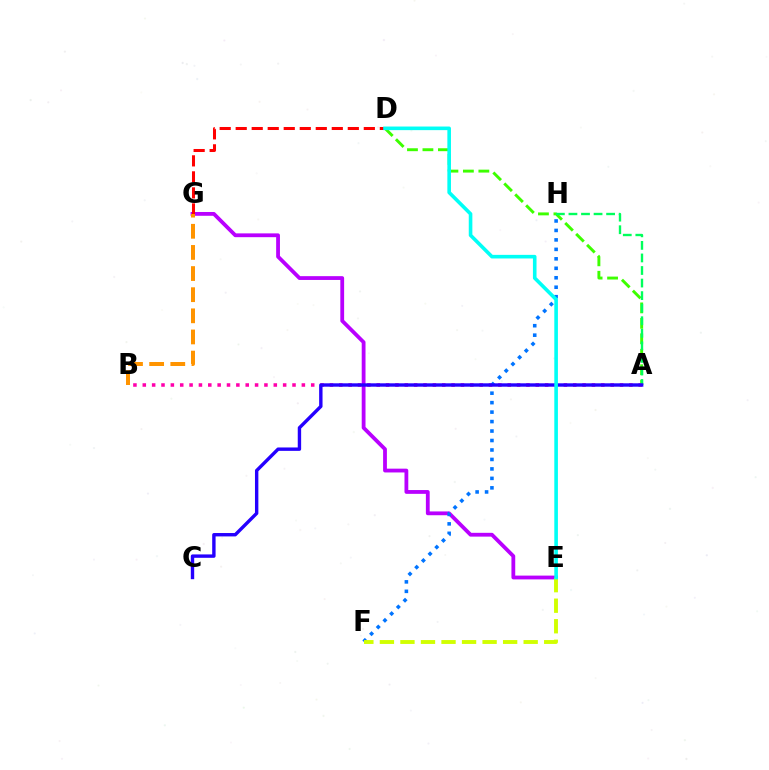{('A', 'D'): [{'color': '#3dff00', 'line_style': 'dashed', 'thickness': 2.1}], ('E', 'G'): [{'color': '#b900ff', 'line_style': 'solid', 'thickness': 2.73}], ('A', 'B'): [{'color': '#ff00ac', 'line_style': 'dotted', 'thickness': 2.54}], ('F', 'H'): [{'color': '#0074ff', 'line_style': 'dotted', 'thickness': 2.57}], ('E', 'F'): [{'color': '#d1ff00', 'line_style': 'dashed', 'thickness': 2.79}], ('A', 'H'): [{'color': '#00ff5c', 'line_style': 'dashed', 'thickness': 1.71}], ('D', 'G'): [{'color': '#ff0000', 'line_style': 'dashed', 'thickness': 2.18}], ('A', 'C'): [{'color': '#2500ff', 'line_style': 'solid', 'thickness': 2.44}], ('D', 'E'): [{'color': '#00fff6', 'line_style': 'solid', 'thickness': 2.6}], ('B', 'G'): [{'color': '#ff9400', 'line_style': 'dashed', 'thickness': 2.87}]}